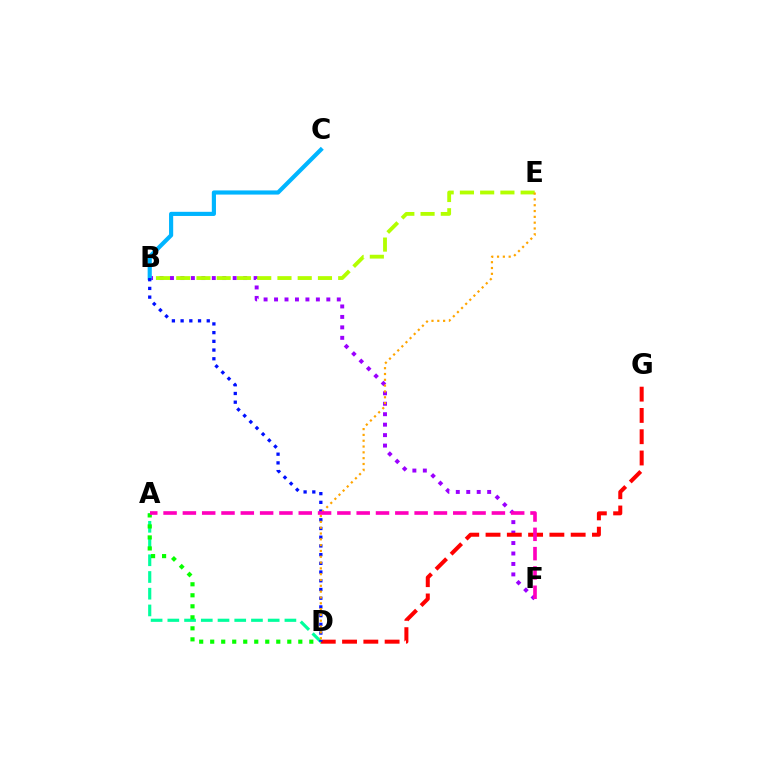{('B', 'F'): [{'color': '#9b00ff', 'line_style': 'dotted', 'thickness': 2.84}], ('D', 'G'): [{'color': '#ff0000', 'line_style': 'dashed', 'thickness': 2.89}], ('A', 'D'): [{'color': '#00ff9d', 'line_style': 'dashed', 'thickness': 2.27}, {'color': '#08ff00', 'line_style': 'dotted', 'thickness': 2.99}], ('B', 'E'): [{'color': '#b3ff00', 'line_style': 'dashed', 'thickness': 2.75}], ('B', 'C'): [{'color': '#00b5ff', 'line_style': 'solid', 'thickness': 2.99}], ('B', 'D'): [{'color': '#0010ff', 'line_style': 'dotted', 'thickness': 2.37}], ('D', 'E'): [{'color': '#ffa500', 'line_style': 'dotted', 'thickness': 1.58}], ('A', 'F'): [{'color': '#ff00bd', 'line_style': 'dashed', 'thickness': 2.62}]}